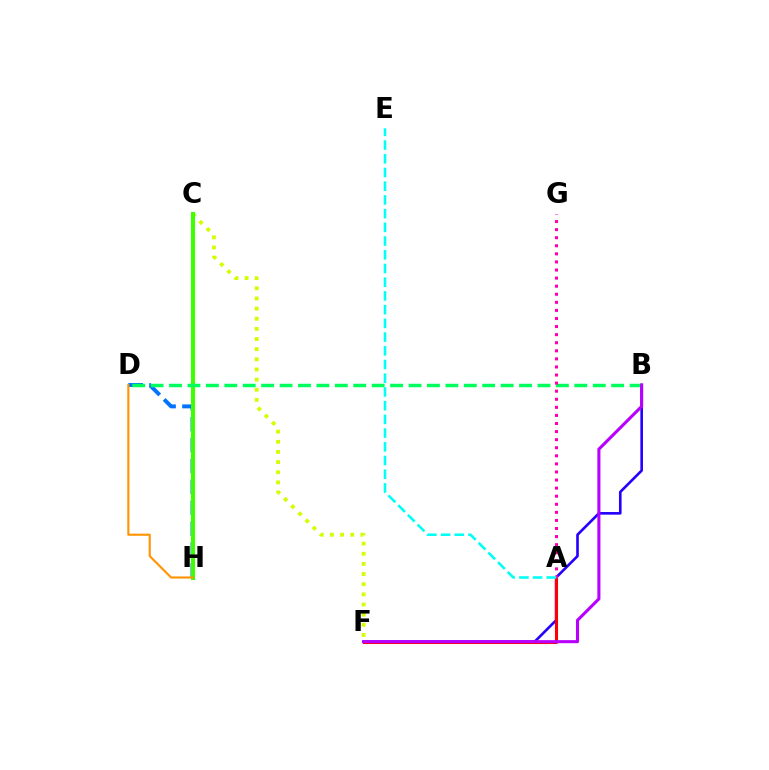{('D', 'H'): [{'color': '#0074ff', 'line_style': 'dashed', 'thickness': 2.84}, {'color': '#ff9400', 'line_style': 'solid', 'thickness': 1.52}], ('C', 'F'): [{'color': '#d1ff00', 'line_style': 'dotted', 'thickness': 2.76}], ('C', 'H'): [{'color': '#3dff00', 'line_style': 'solid', 'thickness': 2.93}], ('B', 'F'): [{'color': '#2500ff', 'line_style': 'solid', 'thickness': 1.89}, {'color': '#b900ff', 'line_style': 'solid', 'thickness': 2.21}], ('B', 'D'): [{'color': '#00ff5c', 'line_style': 'dashed', 'thickness': 2.5}], ('A', 'F'): [{'color': '#ff0000', 'line_style': 'solid', 'thickness': 2.21}], ('A', 'G'): [{'color': '#ff00ac', 'line_style': 'dotted', 'thickness': 2.19}], ('A', 'E'): [{'color': '#00fff6', 'line_style': 'dashed', 'thickness': 1.86}]}